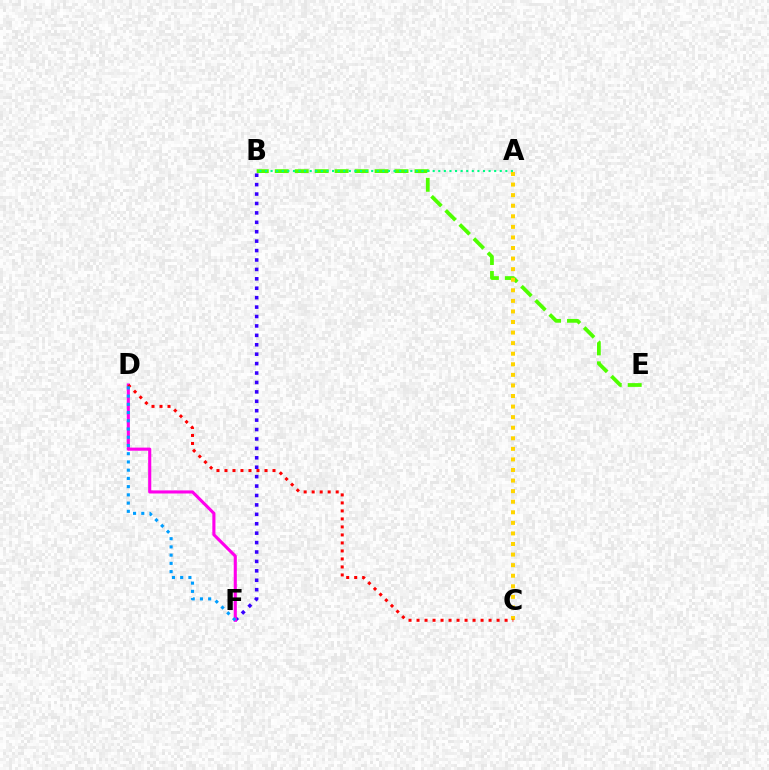{('B', 'F'): [{'color': '#3700ff', 'line_style': 'dotted', 'thickness': 2.56}], ('B', 'E'): [{'color': '#4fff00', 'line_style': 'dashed', 'thickness': 2.71}], ('A', 'C'): [{'color': '#ffd500', 'line_style': 'dotted', 'thickness': 2.87}], ('D', 'F'): [{'color': '#ff00ed', 'line_style': 'solid', 'thickness': 2.24}, {'color': '#009eff', 'line_style': 'dotted', 'thickness': 2.24}], ('A', 'B'): [{'color': '#00ff86', 'line_style': 'dotted', 'thickness': 1.52}], ('C', 'D'): [{'color': '#ff0000', 'line_style': 'dotted', 'thickness': 2.17}]}